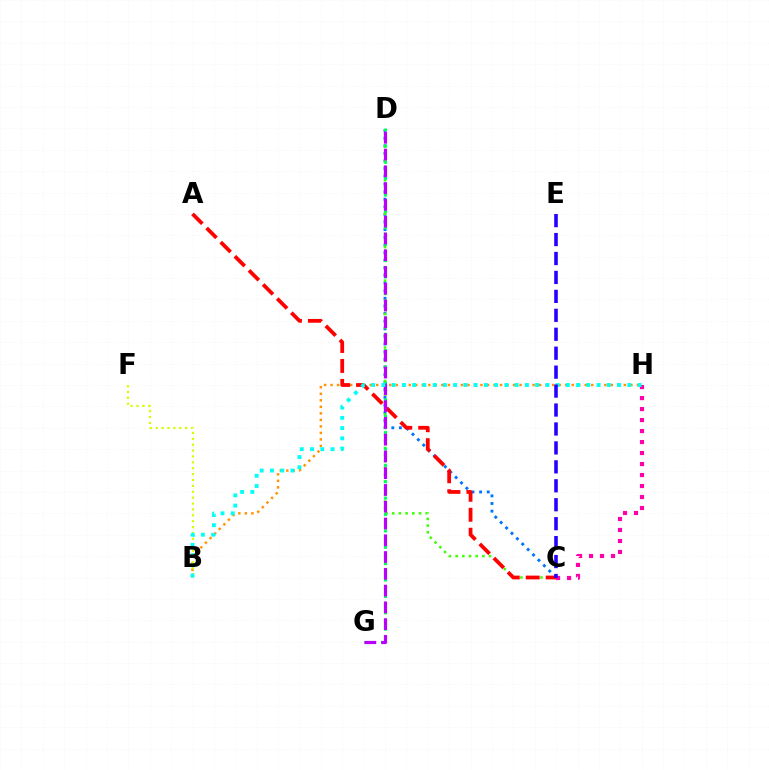{('B', 'H'): [{'color': '#ff9400', 'line_style': 'dotted', 'thickness': 1.77}, {'color': '#00fff6', 'line_style': 'dotted', 'thickness': 2.78}], ('B', 'F'): [{'color': '#d1ff00', 'line_style': 'dotted', 'thickness': 1.6}], ('C', 'D'): [{'color': '#0074ff', 'line_style': 'dotted', 'thickness': 2.07}, {'color': '#3dff00', 'line_style': 'dotted', 'thickness': 1.82}], ('A', 'C'): [{'color': '#ff0000', 'line_style': 'dashed', 'thickness': 2.71}], ('D', 'G'): [{'color': '#00ff5c', 'line_style': 'dotted', 'thickness': 2.23}, {'color': '#b900ff', 'line_style': 'dashed', 'thickness': 2.28}], ('C', 'H'): [{'color': '#ff00ac', 'line_style': 'dotted', 'thickness': 2.99}], ('C', 'E'): [{'color': '#2500ff', 'line_style': 'dashed', 'thickness': 2.57}]}